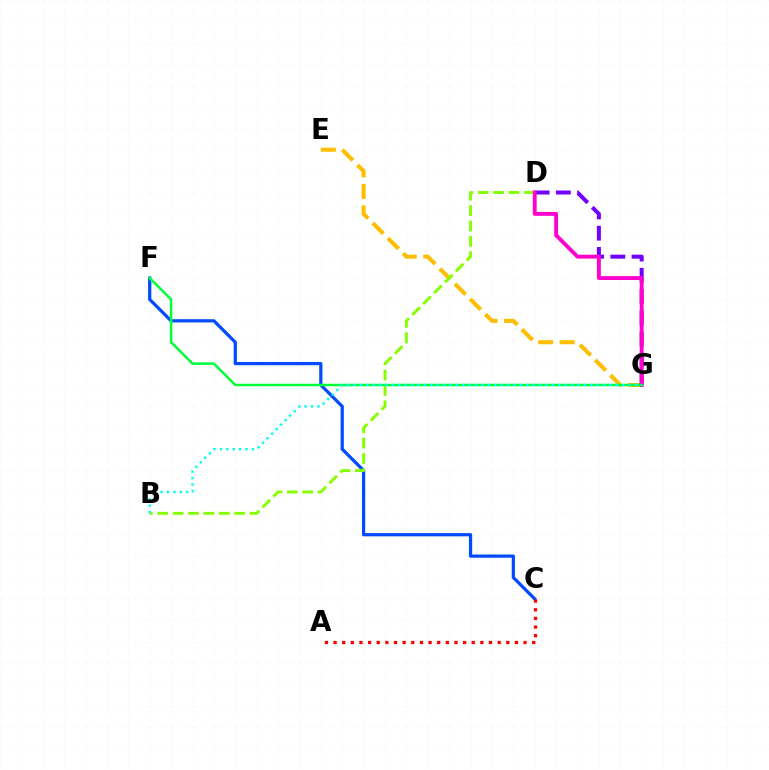{('E', 'G'): [{'color': '#ffbd00', 'line_style': 'dashed', 'thickness': 2.92}], ('C', 'F'): [{'color': '#004bff', 'line_style': 'solid', 'thickness': 2.32}], ('D', 'G'): [{'color': '#7200ff', 'line_style': 'dashed', 'thickness': 2.88}, {'color': '#ff00cf', 'line_style': 'solid', 'thickness': 2.78}], ('B', 'D'): [{'color': '#84ff00', 'line_style': 'dashed', 'thickness': 2.09}], ('A', 'C'): [{'color': '#ff0000', 'line_style': 'dotted', 'thickness': 2.35}], ('F', 'G'): [{'color': '#00ff39', 'line_style': 'solid', 'thickness': 1.79}], ('B', 'G'): [{'color': '#00fff6', 'line_style': 'dotted', 'thickness': 1.74}]}